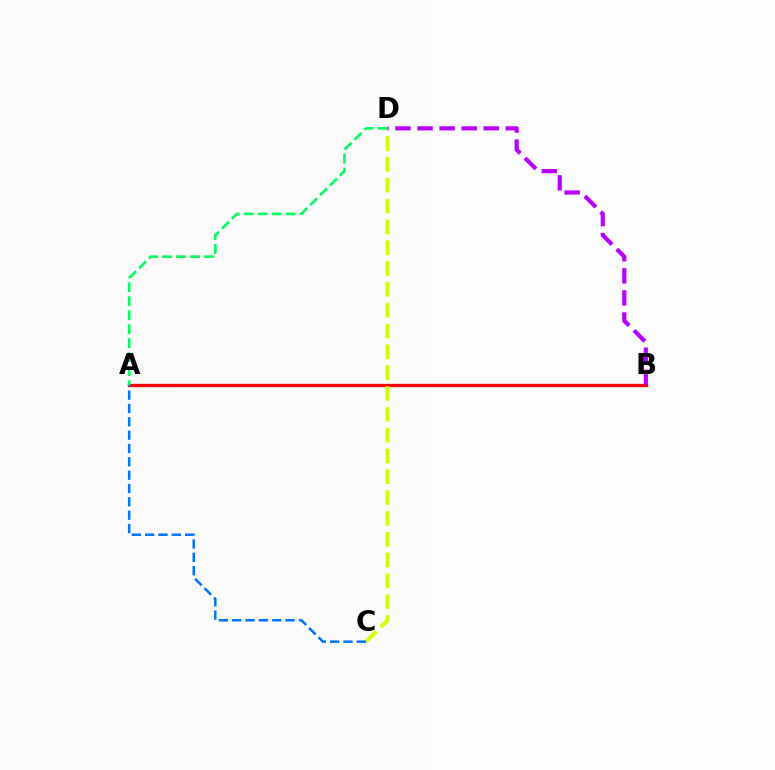{('A', 'B'): [{'color': '#ff0000', 'line_style': 'solid', 'thickness': 2.38}], ('C', 'D'): [{'color': '#d1ff00', 'line_style': 'dashed', 'thickness': 2.83}], ('A', 'D'): [{'color': '#00ff5c', 'line_style': 'dashed', 'thickness': 1.9}], ('B', 'D'): [{'color': '#b900ff', 'line_style': 'dashed', 'thickness': 3.0}], ('A', 'C'): [{'color': '#0074ff', 'line_style': 'dashed', 'thickness': 1.81}]}